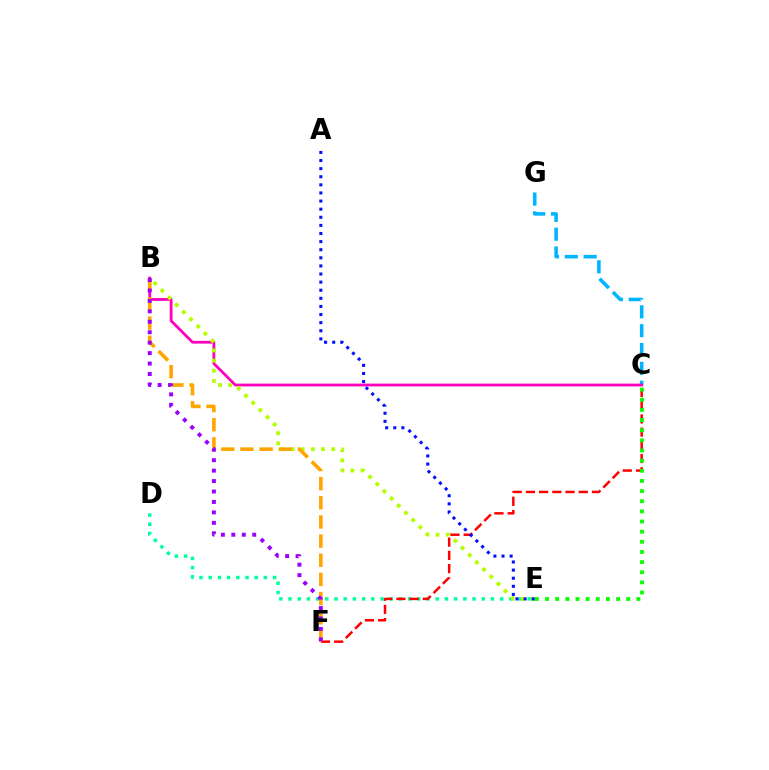{('C', 'G'): [{'color': '#00b5ff', 'line_style': 'dashed', 'thickness': 2.56}], ('D', 'E'): [{'color': '#00ff9d', 'line_style': 'dotted', 'thickness': 2.5}], ('B', 'C'): [{'color': '#ff00bd', 'line_style': 'solid', 'thickness': 2.01}], ('B', 'E'): [{'color': '#b3ff00', 'line_style': 'dotted', 'thickness': 2.76}], ('C', 'F'): [{'color': '#ff0000', 'line_style': 'dashed', 'thickness': 1.79}], ('B', 'F'): [{'color': '#ffa500', 'line_style': 'dashed', 'thickness': 2.6}, {'color': '#9b00ff', 'line_style': 'dotted', 'thickness': 2.84}], ('A', 'E'): [{'color': '#0010ff', 'line_style': 'dotted', 'thickness': 2.2}], ('C', 'E'): [{'color': '#08ff00', 'line_style': 'dotted', 'thickness': 2.76}]}